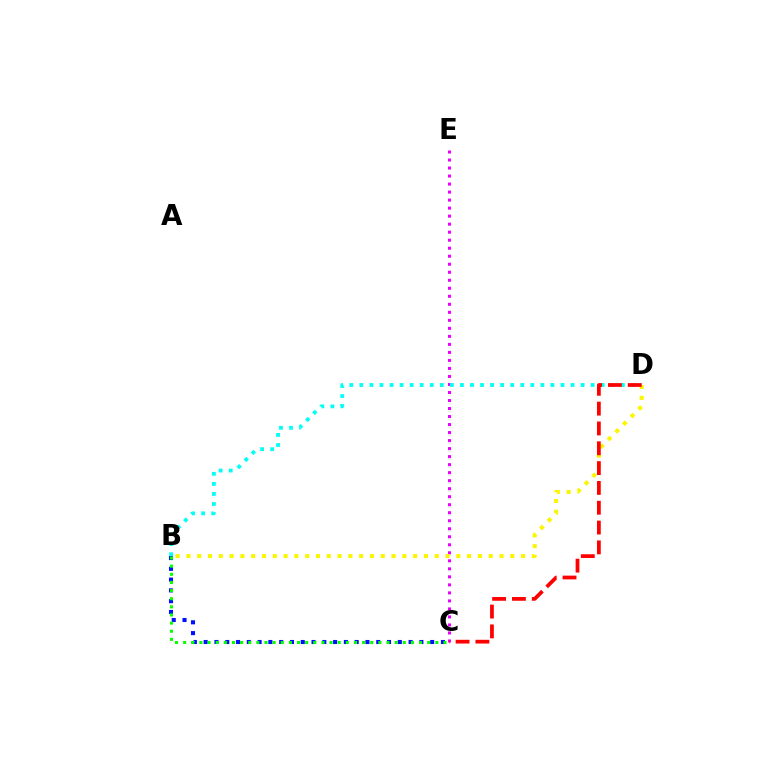{('B', 'C'): [{'color': '#0010ff', 'line_style': 'dotted', 'thickness': 2.93}, {'color': '#08ff00', 'line_style': 'dotted', 'thickness': 2.21}], ('C', 'E'): [{'color': '#ee00ff', 'line_style': 'dotted', 'thickness': 2.18}], ('B', 'D'): [{'color': '#00fff6', 'line_style': 'dotted', 'thickness': 2.73}, {'color': '#fcf500', 'line_style': 'dotted', 'thickness': 2.93}], ('C', 'D'): [{'color': '#ff0000', 'line_style': 'dashed', 'thickness': 2.69}]}